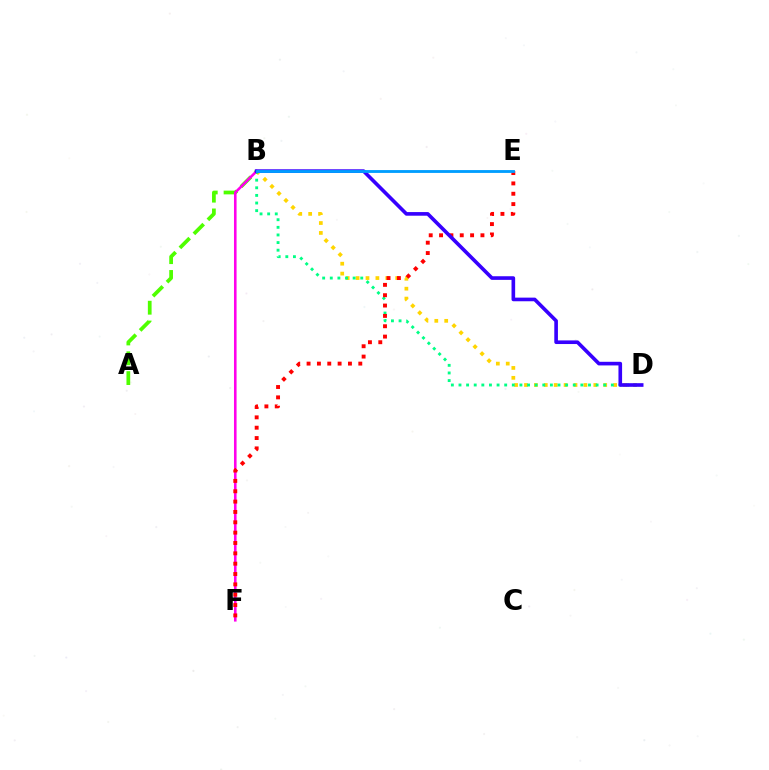{('B', 'D'): [{'color': '#ffd500', 'line_style': 'dotted', 'thickness': 2.69}, {'color': '#00ff86', 'line_style': 'dotted', 'thickness': 2.07}, {'color': '#3700ff', 'line_style': 'solid', 'thickness': 2.62}], ('A', 'B'): [{'color': '#4fff00', 'line_style': 'dashed', 'thickness': 2.69}], ('B', 'F'): [{'color': '#ff00ed', 'line_style': 'solid', 'thickness': 1.87}], ('E', 'F'): [{'color': '#ff0000', 'line_style': 'dotted', 'thickness': 2.81}], ('B', 'E'): [{'color': '#009eff', 'line_style': 'solid', 'thickness': 2.05}]}